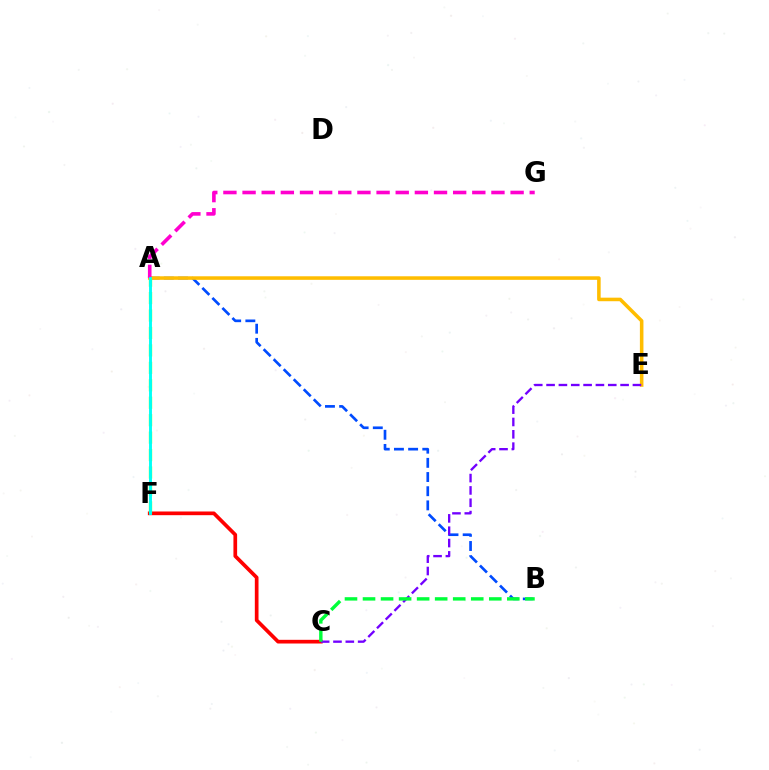{('A', 'B'): [{'color': '#004bff', 'line_style': 'dashed', 'thickness': 1.93}], ('C', 'F'): [{'color': '#ff0000', 'line_style': 'solid', 'thickness': 2.66}], ('A', 'F'): [{'color': '#84ff00', 'line_style': 'dashed', 'thickness': 2.37}, {'color': '#00fff6', 'line_style': 'solid', 'thickness': 2.09}], ('A', 'E'): [{'color': '#ffbd00', 'line_style': 'solid', 'thickness': 2.56}], ('C', 'E'): [{'color': '#7200ff', 'line_style': 'dashed', 'thickness': 1.68}], ('A', 'G'): [{'color': '#ff00cf', 'line_style': 'dashed', 'thickness': 2.6}], ('B', 'C'): [{'color': '#00ff39', 'line_style': 'dashed', 'thickness': 2.45}]}